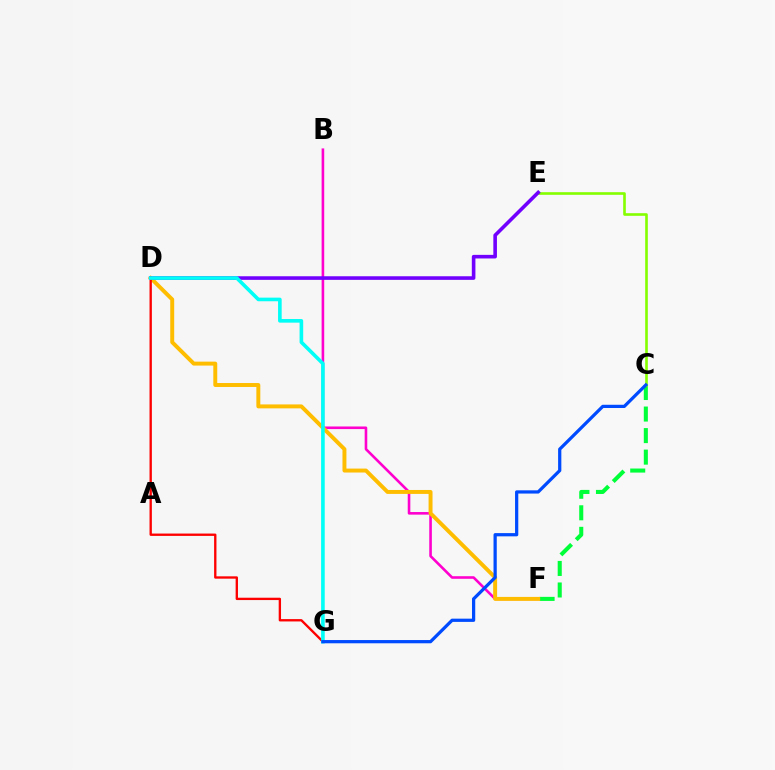{('C', 'F'): [{'color': '#00ff39', 'line_style': 'dashed', 'thickness': 2.93}], ('B', 'F'): [{'color': '#ff00cf', 'line_style': 'solid', 'thickness': 1.87}], ('D', 'F'): [{'color': '#ffbd00', 'line_style': 'solid', 'thickness': 2.84}], ('C', 'E'): [{'color': '#84ff00', 'line_style': 'solid', 'thickness': 1.9}], ('D', 'E'): [{'color': '#7200ff', 'line_style': 'solid', 'thickness': 2.59}], ('D', 'G'): [{'color': '#ff0000', 'line_style': 'solid', 'thickness': 1.69}, {'color': '#00fff6', 'line_style': 'solid', 'thickness': 2.61}], ('C', 'G'): [{'color': '#004bff', 'line_style': 'solid', 'thickness': 2.33}]}